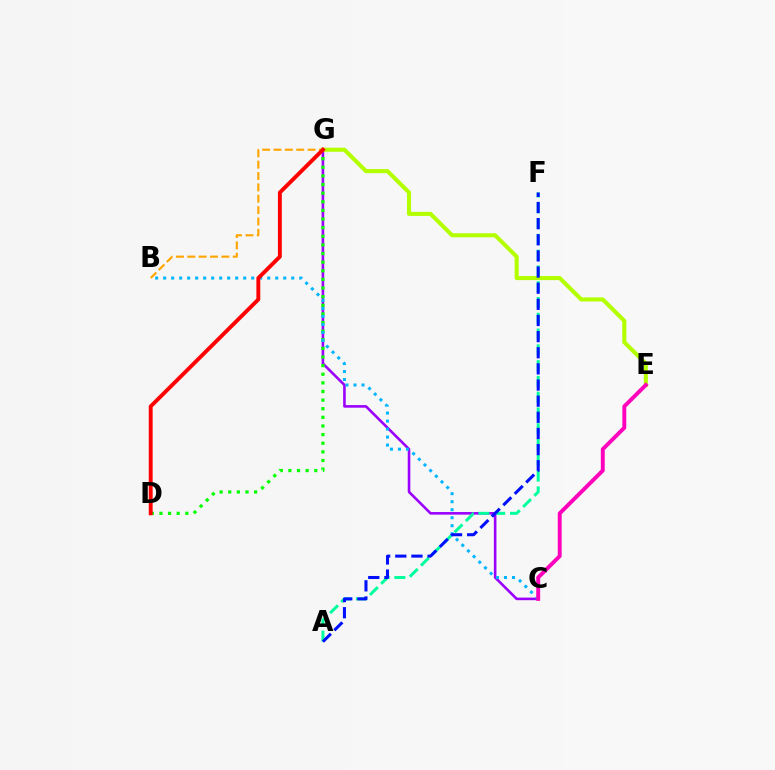{('B', 'G'): [{'color': '#ffa500', 'line_style': 'dashed', 'thickness': 1.54}], ('C', 'G'): [{'color': '#9b00ff', 'line_style': 'solid', 'thickness': 1.87}], ('A', 'F'): [{'color': '#00ff9d', 'line_style': 'dashed', 'thickness': 2.14}, {'color': '#0010ff', 'line_style': 'dashed', 'thickness': 2.19}], ('D', 'G'): [{'color': '#08ff00', 'line_style': 'dotted', 'thickness': 2.34}, {'color': '#ff0000', 'line_style': 'solid', 'thickness': 2.8}], ('B', 'C'): [{'color': '#00b5ff', 'line_style': 'dotted', 'thickness': 2.17}], ('E', 'G'): [{'color': '#b3ff00', 'line_style': 'solid', 'thickness': 2.93}], ('C', 'E'): [{'color': '#ff00bd', 'line_style': 'solid', 'thickness': 2.82}]}